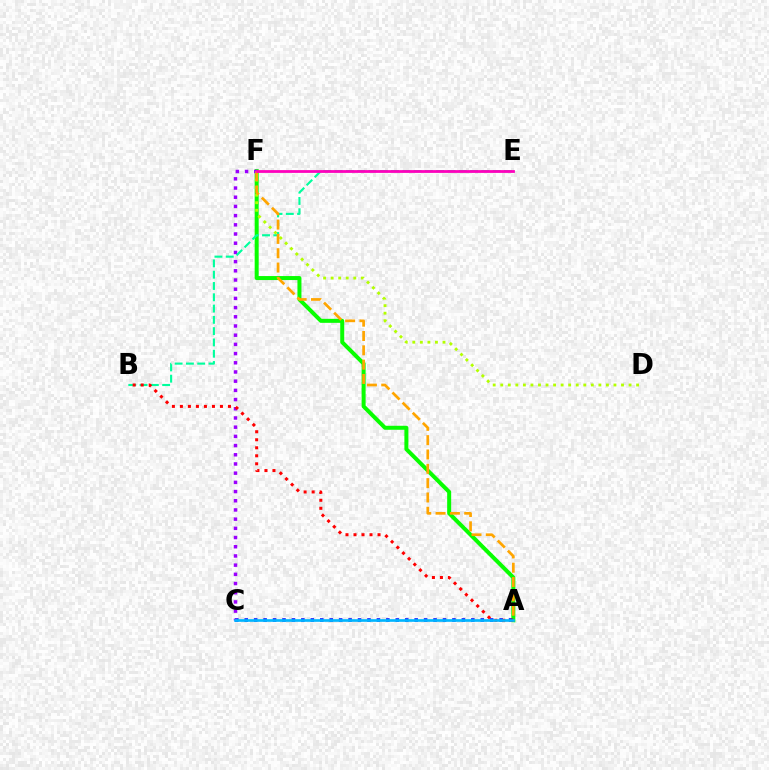{('A', 'F'): [{'color': '#08ff00', 'line_style': 'solid', 'thickness': 2.88}, {'color': '#ffa500', 'line_style': 'dashed', 'thickness': 1.95}], ('D', 'F'): [{'color': '#b3ff00', 'line_style': 'dotted', 'thickness': 2.05}], ('A', 'C'): [{'color': '#0010ff', 'line_style': 'dotted', 'thickness': 2.57}, {'color': '#00b5ff', 'line_style': 'solid', 'thickness': 1.91}], ('C', 'F'): [{'color': '#9b00ff', 'line_style': 'dotted', 'thickness': 2.5}], ('B', 'E'): [{'color': '#00ff9d', 'line_style': 'dashed', 'thickness': 1.53}], ('E', 'F'): [{'color': '#ff00bd', 'line_style': 'solid', 'thickness': 2.0}], ('A', 'B'): [{'color': '#ff0000', 'line_style': 'dotted', 'thickness': 2.18}]}